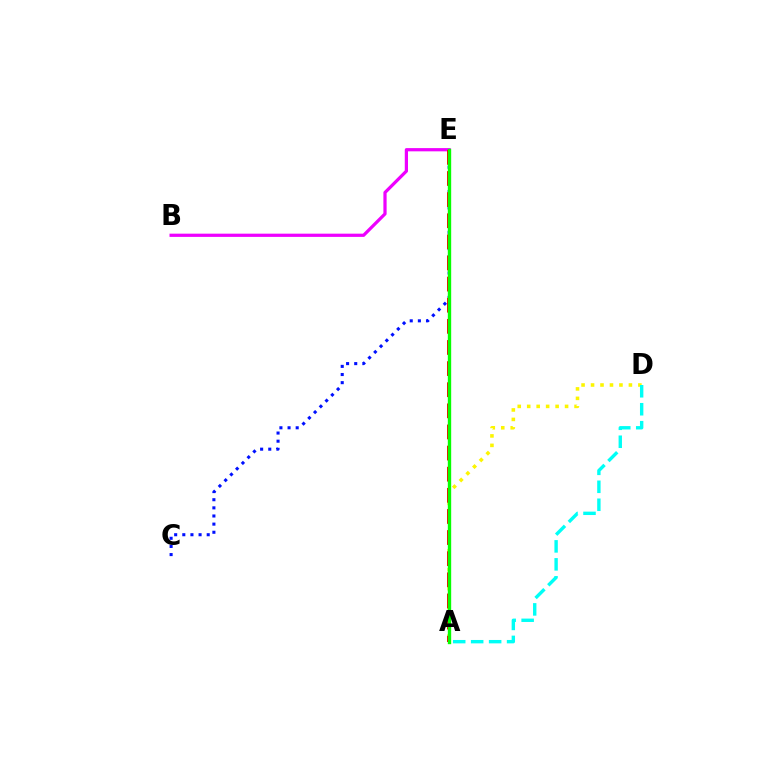{('A', 'D'): [{'color': '#fcf500', 'line_style': 'dotted', 'thickness': 2.57}, {'color': '#00fff6', 'line_style': 'dashed', 'thickness': 2.44}], ('B', 'E'): [{'color': '#ee00ff', 'line_style': 'solid', 'thickness': 2.32}], ('C', 'E'): [{'color': '#0010ff', 'line_style': 'dotted', 'thickness': 2.21}], ('A', 'E'): [{'color': '#ff0000', 'line_style': 'dashed', 'thickness': 2.87}, {'color': '#08ff00', 'line_style': 'solid', 'thickness': 2.42}]}